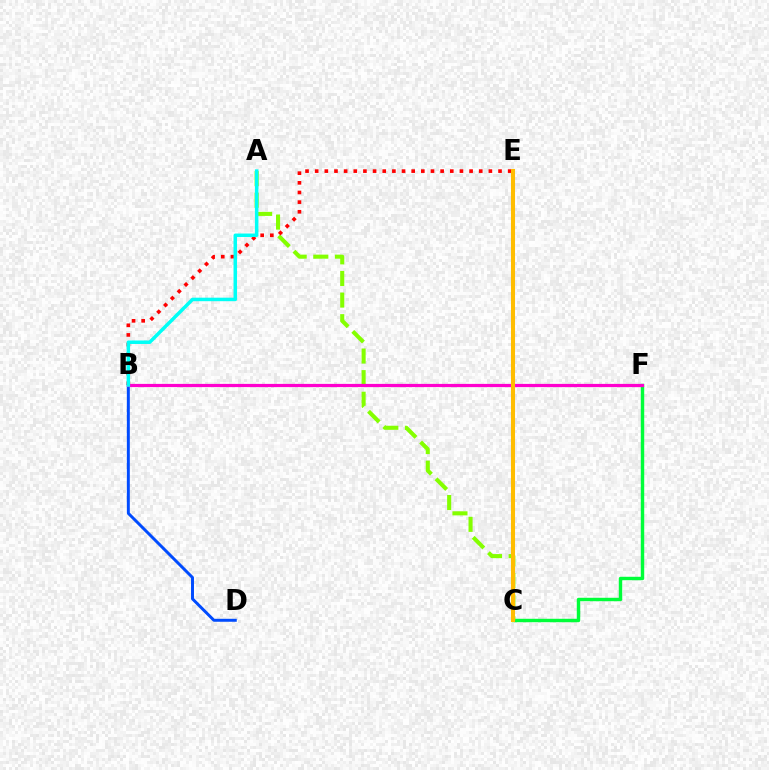{('C', 'F'): [{'color': '#00ff39', 'line_style': 'solid', 'thickness': 2.47}], ('A', 'C'): [{'color': '#84ff00', 'line_style': 'dashed', 'thickness': 2.94}], ('B', 'E'): [{'color': '#ff0000', 'line_style': 'dotted', 'thickness': 2.62}], ('B', 'D'): [{'color': '#004bff', 'line_style': 'solid', 'thickness': 2.13}], ('C', 'E'): [{'color': '#7200ff', 'line_style': 'solid', 'thickness': 1.72}, {'color': '#ffbd00', 'line_style': 'solid', 'thickness': 2.93}], ('B', 'F'): [{'color': '#ff00cf', 'line_style': 'solid', 'thickness': 2.31}], ('A', 'B'): [{'color': '#00fff6', 'line_style': 'solid', 'thickness': 2.52}]}